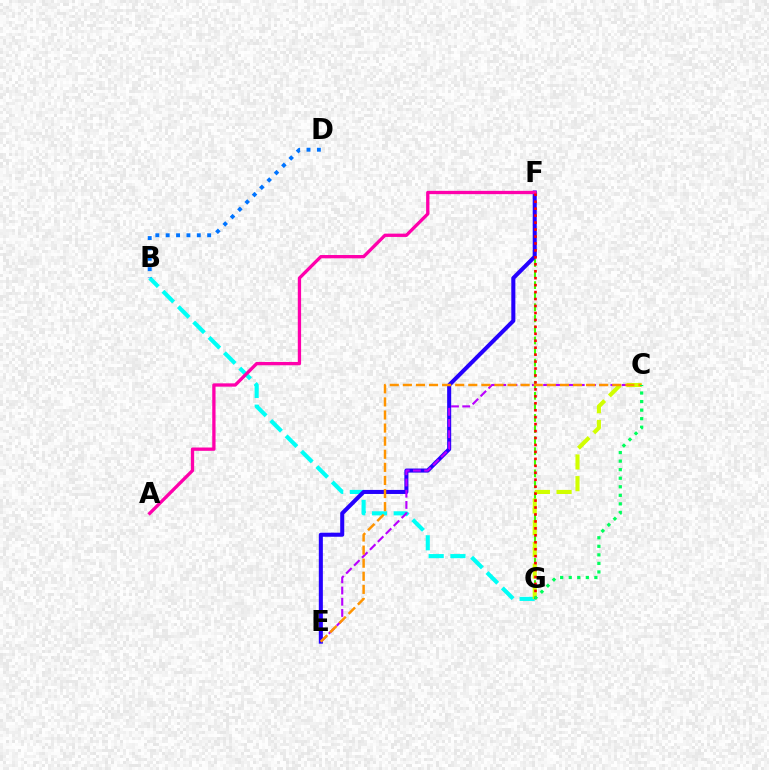{('B', 'G'): [{'color': '#00fff6', 'line_style': 'dashed', 'thickness': 2.95}], ('F', 'G'): [{'color': '#3dff00', 'line_style': 'dashed', 'thickness': 1.5}, {'color': '#ff0000', 'line_style': 'dotted', 'thickness': 1.89}], ('E', 'F'): [{'color': '#2500ff', 'line_style': 'solid', 'thickness': 2.92}], ('C', 'E'): [{'color': '#b900ff', 'line_style': 'dashed', 'thickness': 1.52}, {'color': '#ff9400', 'line_style': 'dashed', 'thickness': 1.78}], ('A', 'F'): [{'color': '#ff00ac', 'line_style': 'solid', 'thickness': 2.38}], ('C', 'G'): [{'color': '#d1ff00', 'line_style': 'dashed', 'thickness': 2.95}, {'color': '#00ff5c', 'line_style': 'dotted', 'thickness': 2.32}], ('B', 'D'): [{'color': '#0074ff', 'line_style': 'dotted', 'thickness': 2.82}]}